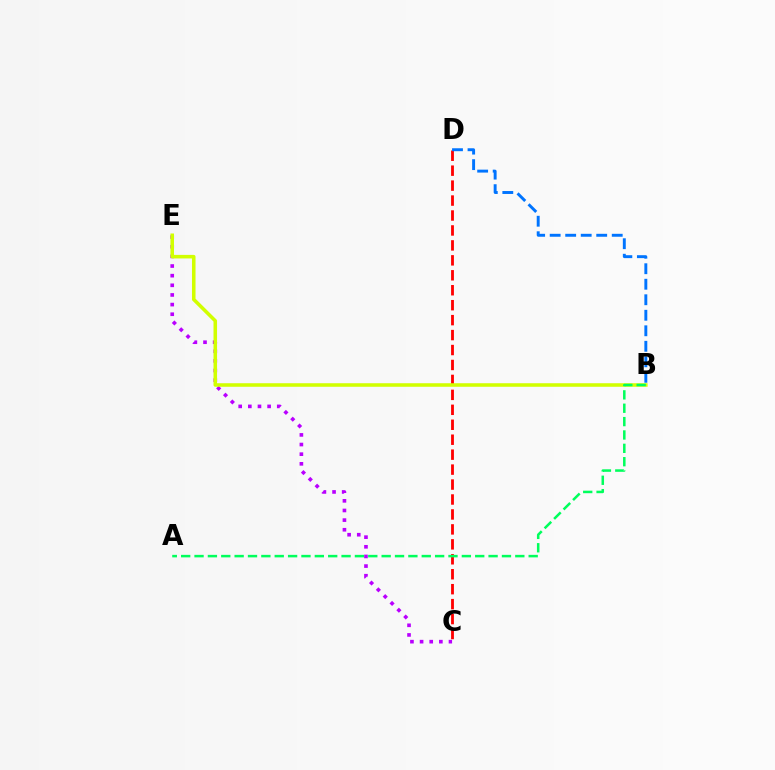{('C', 'E'): [{'color': '#b900ff', 'line_style': 'dotted', 'thickness': 2.62}], ('C', 'D'): [{'color': '#ff0000', 'line_style': 'dashed', 'thickness': 2.03}], ('B', 'E'): [{'color': '#d1ff00', 'line_style': 'solid', 'thickness': 2.55}], ('B', 'D'): [{'color': '#0074ff', 'line_style': 'dashed', 'thickness': 2.11}], ('A', 'B'): [{'color': '#00ff5c', 'line_style': 'dashed', 'thickness': 1.82}]}